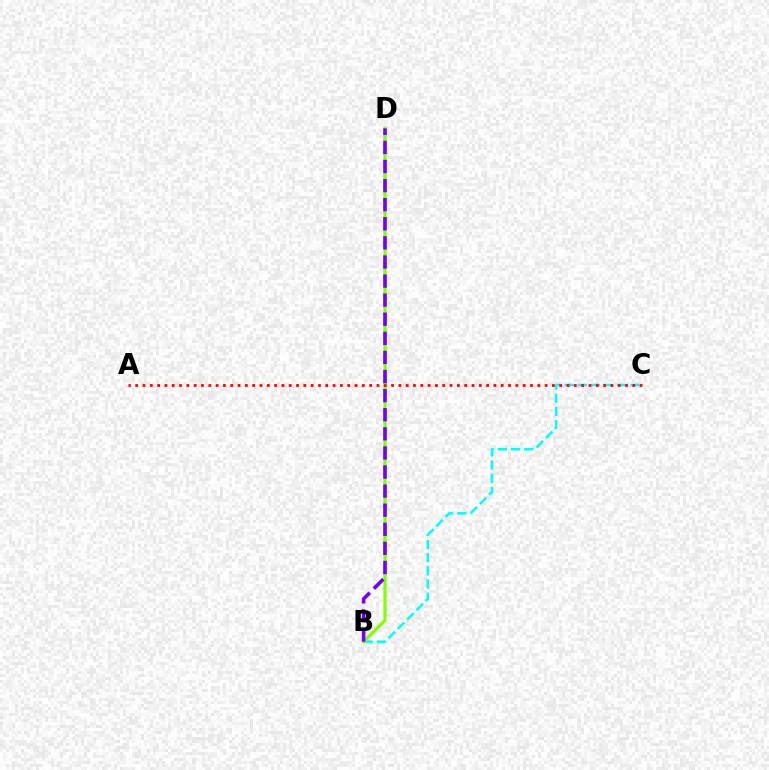{('B', 'C'): [{'color': '#00fff6', 'line_style': 'dashed', 'thickness': 1.79}], ('B', 'D'): [{'color': '#84ff00', 'line_style': 'solid', 'thickness': 2.3}, {'color': '#7200ff', 'line_style': 'dashed', 'thickness': 2.59}], ('A', 'C'): [{'color': '#ff0000', 'line_style': 'dotted', 'thickness': 1.99}]}